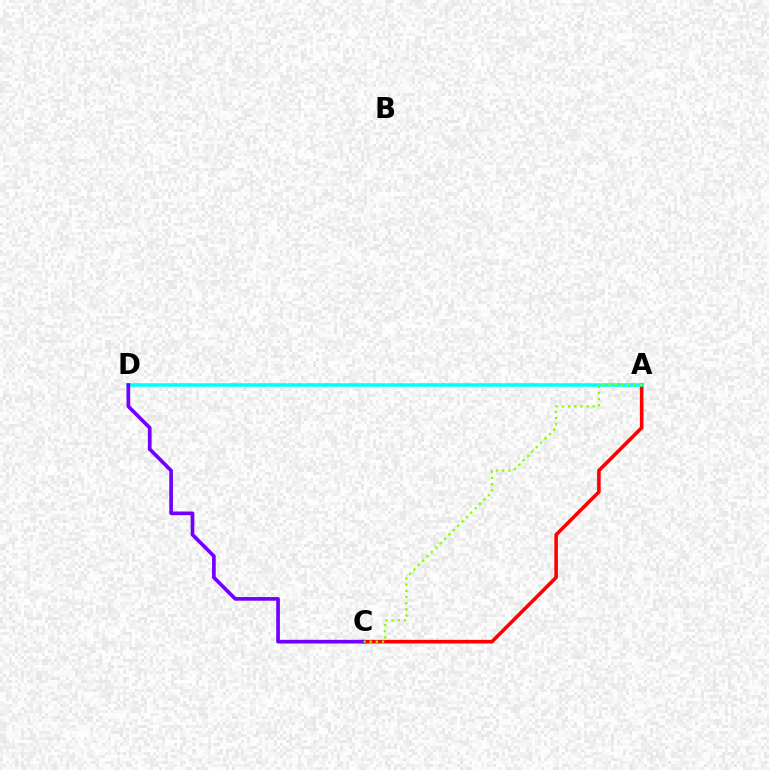{('A', 'C'): [{'color': '#ff0000', 'line_style': 'solid', 'thickness': 2.58}, {'color': '#84ff00', 'line_style': 'dotted', 'thickness': 1.68}], ('A', 'D'): [{'color': '#00fff6', 'line_style': 'solid', 'thickness': 2.54}], ('C', 'D'): [{'color': '#7200ff', 'line_style': 'solid', 'thickness': 2.65}]}